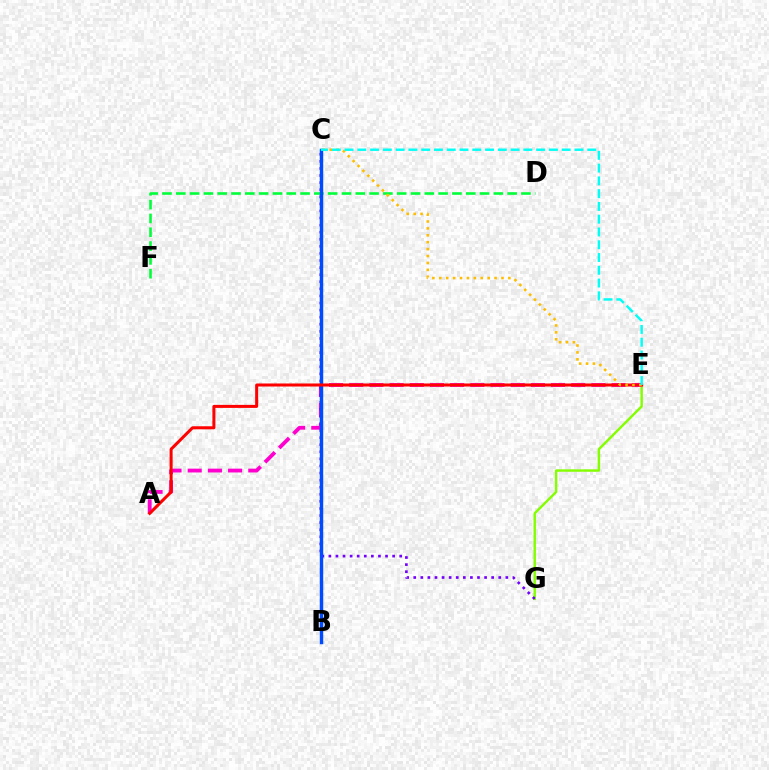{('D', 'F'): [{'color': '#00ff39', 'line_style': 'dashed', 'thickness': 1.88}], ('E', 'G'): [{'color': '#84ff00', 'line_style': 'solid', 'thickness': 1.75}], ('A', 'E'): [{'color': '#ff00cf', 'line_style': 'dashed', 'thickness': 2.74}, {'color': '#ff0000', 'line_style': 'solid', 'thickness': 2.18}], ('C', 'G'): [{'color': '#7200ff', 'line_style': 'dotted', 'thickness': 1.92}], ('B', 'C'): [{'color': '#004bff', 'line_style': 'solid', 'thickness': 2.49}], ('C', 'E'): [{'color': '#ffbd00', 'line_style': 'dotted', 'thickness': 1.88}, {'color': '#00fff6', 'line_style': 'dashed', 'thickness': 1.74}]}